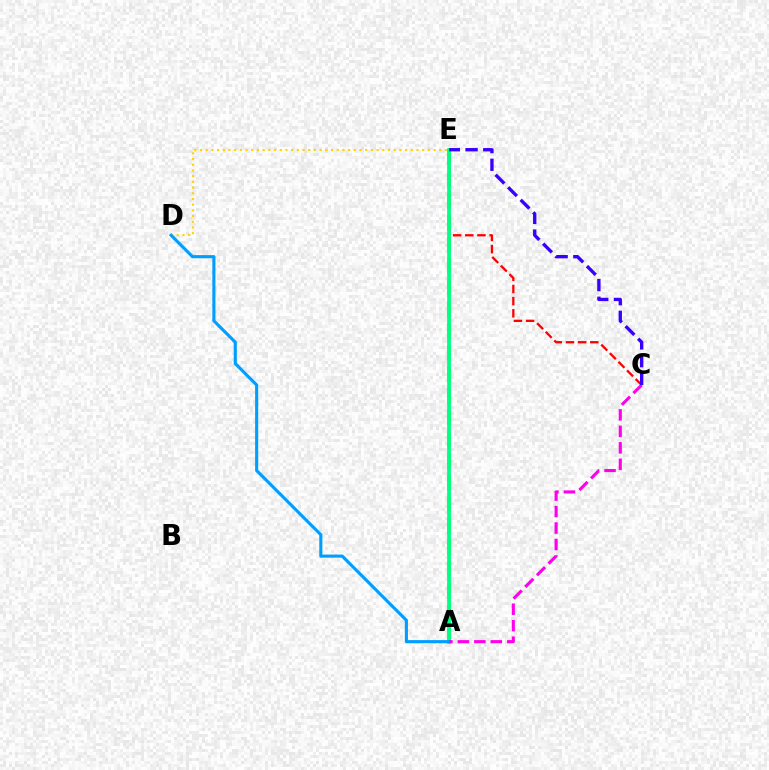{('D', 'E'): [{'color': '#ffd500', 'line_style': 'dotted', 'thickness': 1.55}], ('A', 'E'): [{'color': '#4fff00', 'line_style': 'dashed', 'thickness': 2.94}, {'color': '#00ff86', 'line_style': 'solid', 'thickness': 2.71}], ('C', 'E'): [{'color': '#ff0000', 'line_style': 'dashed', 'thickness': 1.65}, {'color': '#3700ff', 'line_style': 'dashed', 'thickness': 2.41}], ('A', 'D'): [{'color': '#009eff', 'line_style': 'solid', 'thickness': 2.24}], ('A', 'C'): [{'color': '#ff00ed', 'line_style': 'dashed', 'thickness': 2.24}]}